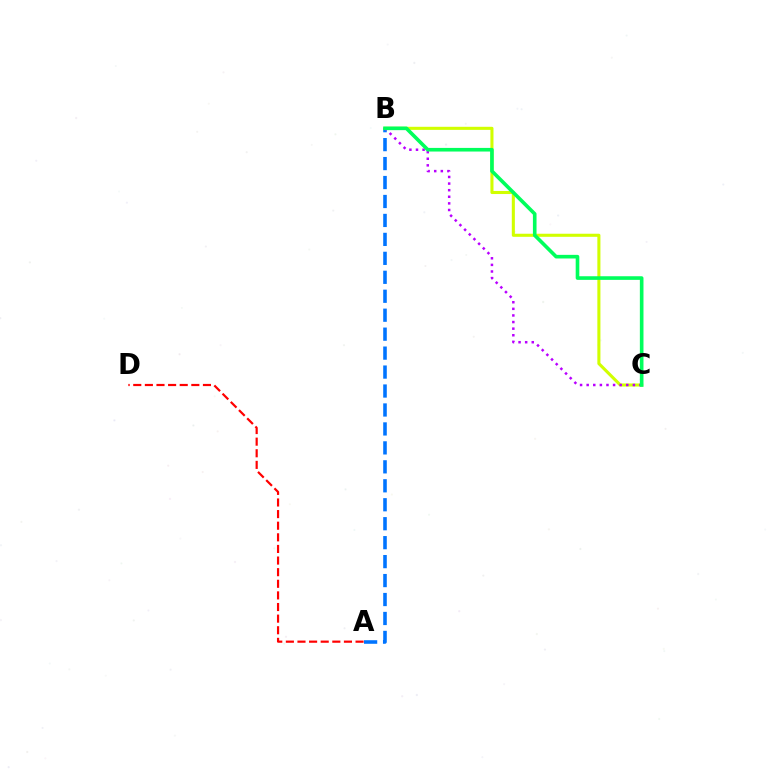{('A', 'B'): [{'color': '#0074ff', 'line_style': 'dashed', 'thickness': 2.57}], ('B', 'C'): [{'color': '#d1ff00', 'line_style': 'solid', 'thickness': 2.22}, {'color': '#b900ff', 'line_style': 'dotted', 'thickness': 1.79}, {'color': '#00ff5c', 'line_style': 'solid', 'thickness': 2.61}], ('A', 'D'): [{'color': '#ff0000', 'line_style': 'dashed', 'thickness': 1.58}]}